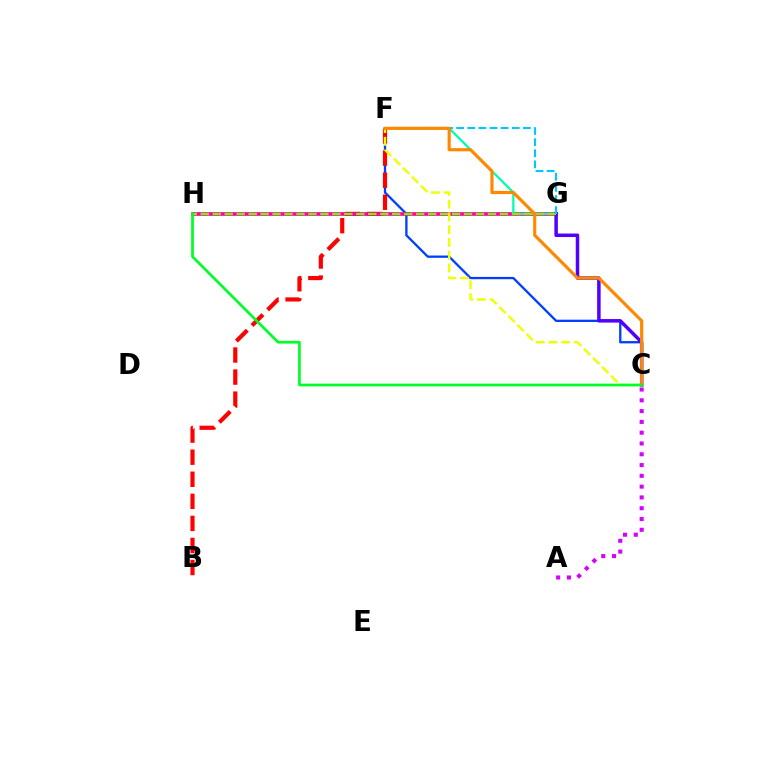{('C', 'F'): [{'color': '#003fff', 'line_style': 'solid', 'thickness': 1.65}, {'color': '#eeff00', 'line_style': 'dashed', 'thickness': 1.73}, {'color': '#ff8800', 'line_style': 'solid', 'thickness': 2.28}], ('B', 'F'): [{'color': '#ff0000', 'line_style': 'dashed', 'thickness': 3.0}], ('G', 'H'): [{'color': '#ff00a0', 'line_style': 'solid', 'thickness': 2.64}, {'color': '#66ff00', 'line_style': 'dashed', 'thickness': 1.63}], ('F', 'G'): [{'color': '#00ffaf', 'line_style': 'solid', 'thickness': 1.62}, {'color': '#00c7ff', 'line_style': 'dashed', 'thickness': 1.51}], ('A', 'C'): [{'color': '#d600ff', 'line_style': 'dotted', 'thickness': 2.93}], ('C', 'G'): [{'color': '#4f00ff', 'line_style': 'solid', 'thickness': 2.52}], ('C', 'H'): [{'color': '#00ff27', 'line_style': 'solid', 'thickness': 1.95}]}